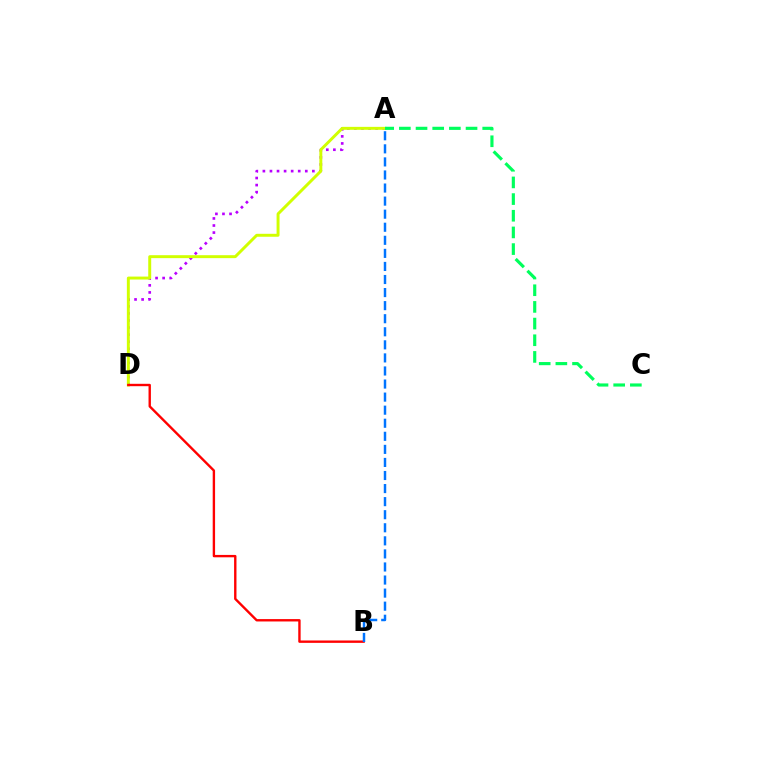{('A', 'D'): [{'color': '#b900ff', 'line_style': 'dotted', 'thickness': 1.92}, {'color': '#d1ff00', 'line_style': 'solid', 'thickness': 2.12}], ('A', 'C'): [{'color': '#00ff5c', 'line_style': 'dashed', 'thickness': 2.26}], ('B', 'D'): [{'color': '#ff0000', 'line_style': 'solid', 'thickness': 1.71}], ('A', 'B'): [{'color': '#0074ff', 'line_style': 'dashed', 'thickness': 1.78}]}